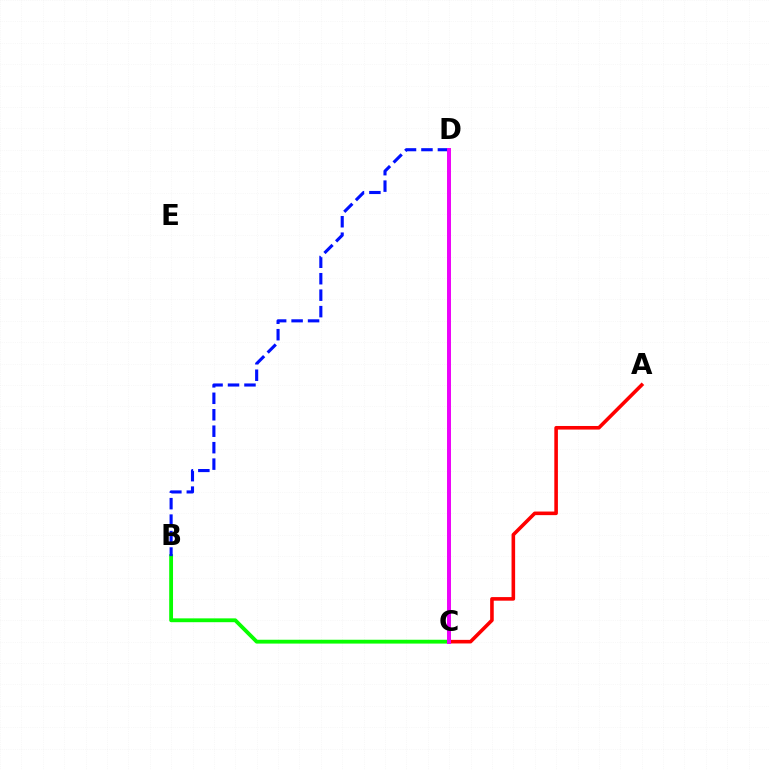{('C', 'D'): [{'color': '#00fff6', 'line_style': 'dashed', 'thickness': 2.77}, {'color': '#fcf500', 'line_style': 'solid', 'thickness': 2.71}, {'color': '#ee00ff', 'line_style': 'solid', 'thickness': 2.83}], ('B', 'C'): [{'color': '#08ff00', 'line_style': 'solid', 'thickness': 2.76}], ('A', 'C'): [{'color': '#ff0000', 'line_style': 'solid', 'thickness': 2.59}], ('B', 'D'): [{'color': '#0010ff', 'line_style': 'dashed', 'thickness': 2.24}]}